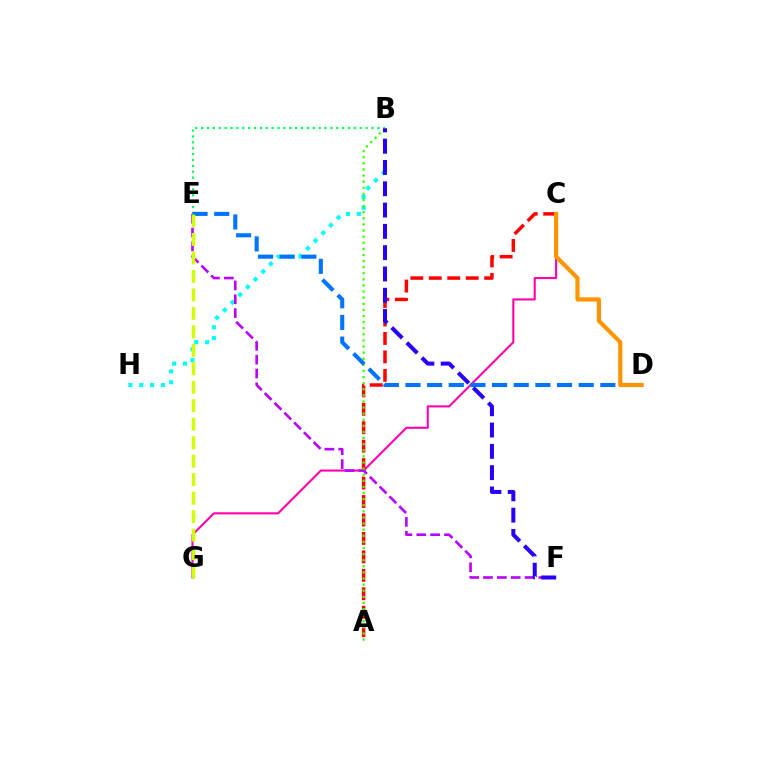{('C', 'G'): [{'color': '#ff00ac', 'line_style': 'solid', 'thickness': 1.51}], ('A', 'C'): [{'color': '#ff0000', 'line_style': 'dashed', 'thickness': 2.51}], ('B', 'E'): [{'color': '#00ff5c', 'line_style': 'dotted', 'thickness': 1.6}], ('B', 'H'): [{'color': '#00fff6', 'line_style': 'dotted', 'thickness': 2.95}], ('E', 'F'): [{'color': '#b900ff', 'line_style': 'dashed', 'thickness': 1.88}], ('A', 'B'): [{'color': '#3dff00', 'line_style': 'dotted', 'thickness': 1.66}], ('D', 'E'): [{'color': '#0074ff', 'line_style': 'dashed', 'thickness': 2.94}], ('E', 'G'): [{'color': '#d1ff00', 'line_style': 'dashed', 'thickness': 2.51}], ('B', 'F'): [{'color': '#2500ff', 'line_style': 'dashed', 'thickness': 2.89}], ('C', 'D'): [{'color': '#ff9400', 'line_style': 'solid', 'thickness': 3.0}]}